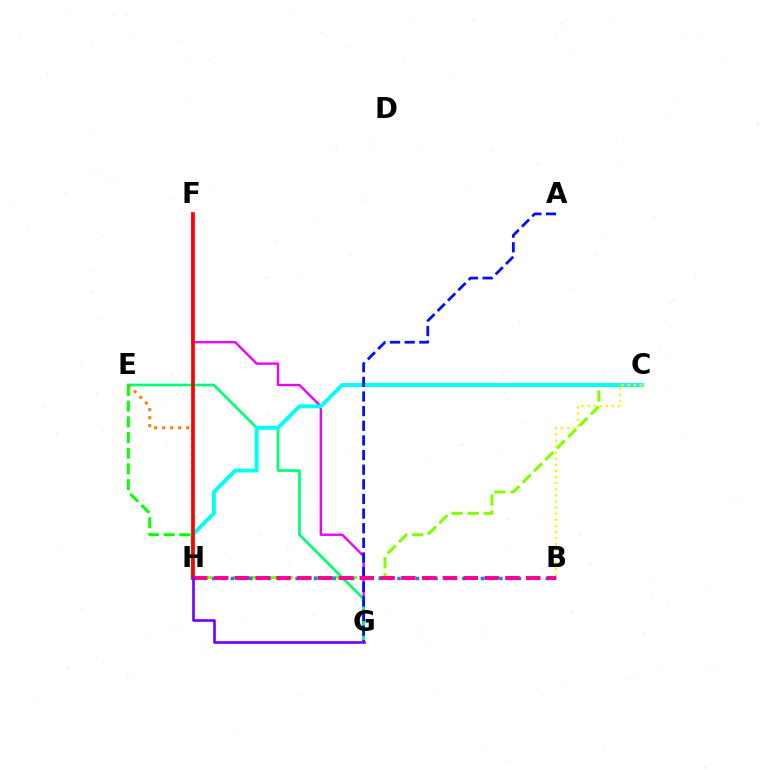{('C', 'H'): [{'color': '#84ff00', 'line_style': 'dashed', 'thickness': 2.18}, {'color': '#00fff6', 'line_style': 'solid', 'thickness': 2.81}], ('F', 'G'): [{'color': '#ee00ff', 'line_style': 'solid', 'thickness': 1.71}], ('E', 'G'): [{'color': '#00ff74', 'line_style': 'solid', 'thickness': 1.95}], ('E', 'H'): [{'color': '#ff7c00', 'line_style': 'dotted', 'thickness': 2.17}, {'color': '#08ff00', 'line_style': 'dashed', 'thickness': 2.13}], ('B', 'C'): [{'color': '#fcf500', 'line_style': 'dotted', 'thickness': 1.66}], ('B', 'H'): [{'color': '#008cff', 'line_style': 'dotted', 'thickness': 2.52}, {'color': '#ff0094', 'line_style': 'dashed', 'thickness': 2.83}], ('A', 'G'): [{'color': '#0010ff', 'line_style': 'dashed', 'thickness': 1.99}], ('F', 'H'): [{'color': '#ff0000', 'line_style': 'solid', 'thickness': 2.64}], ('G', 'H'): [{'color': '#7200ff', 'line_style': 'solid', 'thickness': 1.91}]}